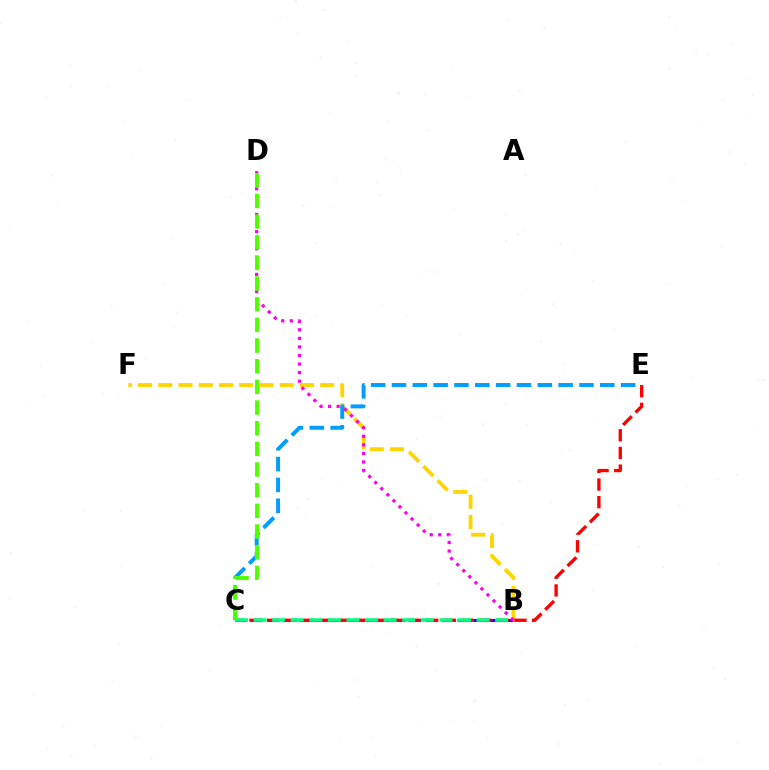{('B', 'F'): [{'color': '#ffd500', 'line_style': 'dashed', 'thickness': 2.75}], ('B', 'C'): [{'color': '#3700ff', 'line_style': 'dashed', 'thickness': 2.15}, {'color': '#00ff86', 'line_style': 'dashed', 'thickness': 2.52}], ('C', 'E'): [{'color': '#009eff', 'line_style': 'dashed', 'thickness': 2.83}, {'color': '#ff0000', 'line_style': 'dashed', 'thickness': 2.4}], ('B', 'D'): [{'color': '#ff00ed', 'line_style': 'dotted', 'thickness': 2.33}], ('C', 'D'): [{'color': '#4fff00', 'line_style': 'dashed', 'thickness': 2.81}]}